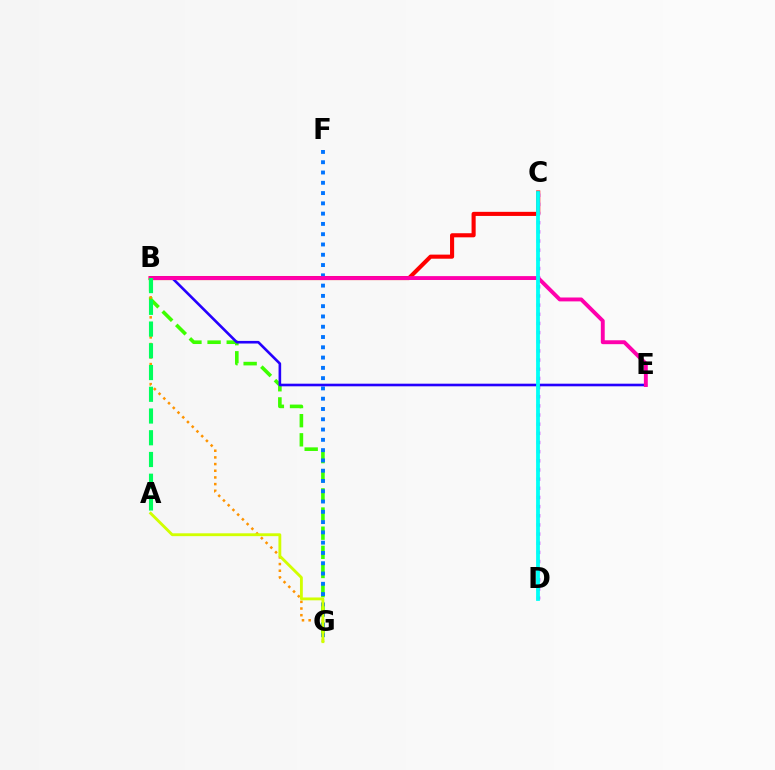{('B', 'C'): [{'color': '#ff0000', 'line_style': 'solid', 'thickness': 2.95}], ('B', 'G'): [{'color': '#3dff00', 'line_style': 'dashed', 'thickness': 2.6}, {'color': '#ff9400', 'line_style': 'dotted', 'thickness': 1.81}], ('C', 'D'): [{'color': '#b900ff', 'line_style': 'dotted', 'thickness': 2.49}, {'color': '#00fff6', 'line_style': 'solid', 'thickness': 2.73}], ('F', 'G'): [{'color': '#0074ff', 'line_style': 'dotted', 'thickness': 2.79}], ('B', 'E'): [{'color': '#2500ff', 'line_style': 'solid', 'thickness': 1.88}, {'color': '#ff00ac', 'line_style': 'solid', 'thickness': 2.8}], ('A', 'G'): [{'color': '#d1ff00', 'line_style': 'solid', 'thickness': 2.05}], ('A', 'B'): [{'color': '#00ff5c', 'line_style': 'dashed', 'thickness': 2.95}]}